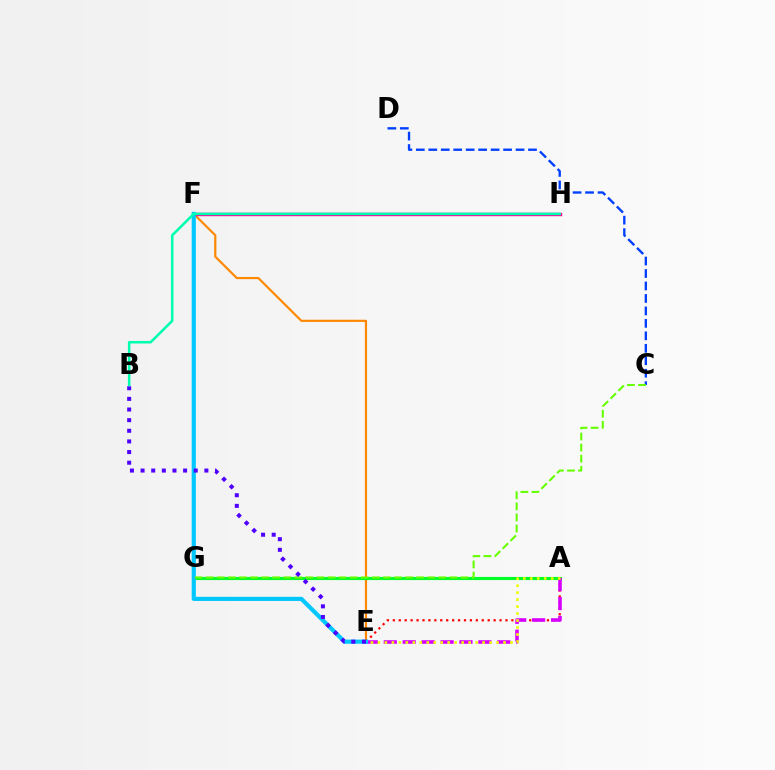{('E', 'F'): [{'color': '#ff8800', 'line_style': 'solid', 'thickness': 1.57}, {'color': '#00c7ff', 'line_style': 'solid', 'thickness': 2.99}], ('A', 'G'): [{'color': '#00ff27', 'line_style': 'solid', 'thickness': 2.25}], ('A', 'E'): [{'color': '#ff0000', 'line_style': 'dotted', 'thickness': 1.61}, {'color': '#d600ff', 'line_style': 'dashed', 'thickness': 2.57}, {'color': '#eeff00', 'line_style': 'dotted', 'thickness': 1.9}], ('C', 'D'): [{'color': '#003fff', 'line_style': 'dashed', 'thickness': 1.69}], ('F', 'H'): [{'color': '#ff00a0', 'line_style': 'solid', 'thickness': 2.44}], ('C', 'G'): [{'color': '#66ff00', 'line_style': 'dashed', 'thickness': 1.5}], ('B', 'E'): [{'color': '#4f00ff', 'line_style': 'dotted', 'thickness': 2.89}], ('B', 'H'): [{'color': '#00ffaf', 'line_style': 'solid', 'thickness': 1.84}]}